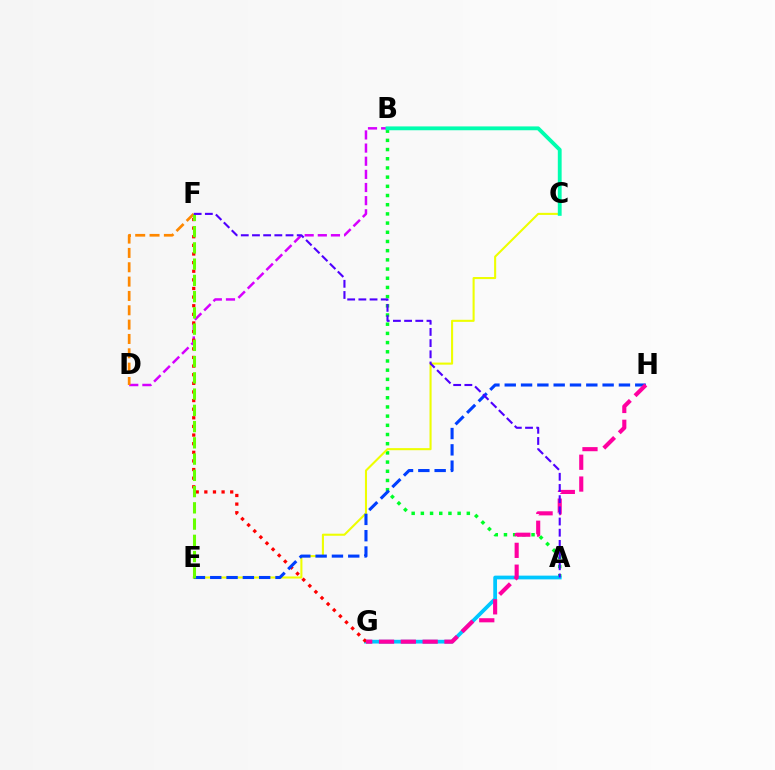{('A', 'B'): [{'color': '#00ff27', 'line_style': 'dotted', 'thickness': 2.5}], ('C', 'E'): [{'color': '#eeff00', 'line_style': 'solid', 'thickness': 1.5}], ('B', 'D'): [{'color': '#d600ff', 'line_style': 'dashed', 'thickness': 1.79}], ('A', 'G'): [{'color': '#00c7ff', 'line_style': 'solid', 'thickness': 2.7}], ('B', 'C'): [{'color': '#00ffaf', 'line_style': 'solid', 'thickness': 2.76}], ('F', 'G'): [{'color': '#ff0000', 'line_style': 'dotted', 'thickness': 2.34}], ('E', 'H'): [{'color': '#003fff', 'line_style': 'dashed', 'thickness': 2.22}], ('G', 'H'): [{'color': '#ff00a0', 'line_style': 'dashed', 'thickness': 2.96}], ('D', 'F'): [{'color': '#ff8800', 'line_style': 'dashed', 'thickness': 1.95}], ('E', 'F'): [{'color': '#66ff00', 'line_style': 'dashed', 'thickness': 2.21}], ('A', 'F'): [{'color': '#4f00ff', 'line_style': 'dashed', 'thickness': 1.52}]}